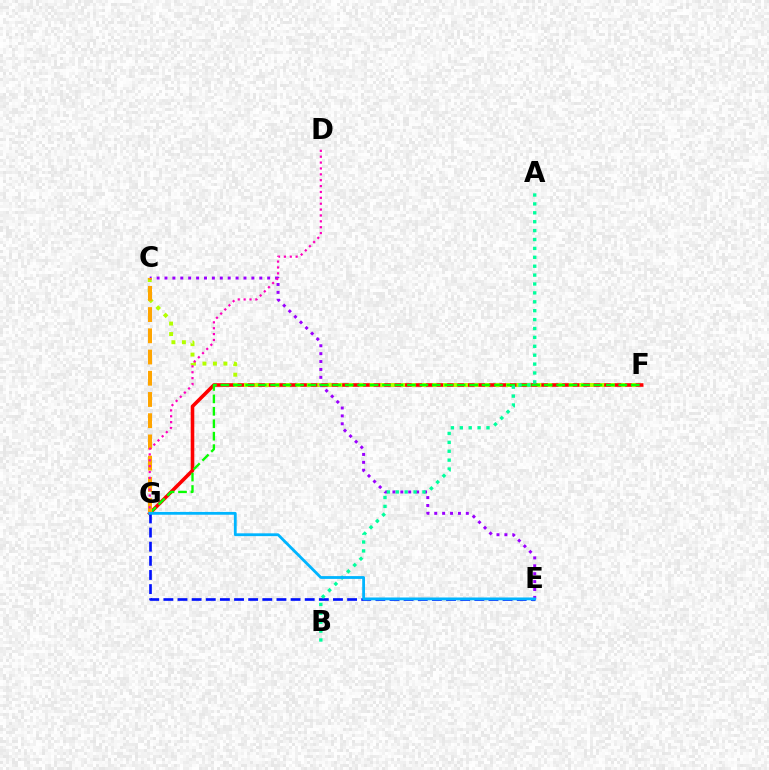{('F', 'G'): [{'color': '#ff0000', 'line_style': 'solid', 'thickness': 2.58}, {'color': '#08ff00', 'line_style': 'dashed', 'thickness': 1.69}], ('C', 'F'): [{'color': '#b3ff00', 'line_style': 'dotted', 'thickness': 2.85}], ('C', 'E'): [{'color': '#9b00ff', 'line_style': 'dotted', 'thickness': 2.15}], ('C', 'G'): [{'color': '#ffa500', 'line_style': 'dashed', 'thickness': 2.88}], ('E', 'G'): [{'color': '#0010ff', 'line_style': 'dashed', 'thickness': 1.92}, {'color': '#00b5ff', 'line_style': 'solid', 'thickness': 2.02}], ('D', 'G'): [{'color': '#ff00bd', 'line_style': 'dotted', 'thickness': 1.6}], ('A', 'B'): [{'color': '#00ff9d', 'line_style': 'dotted', 'thickness': 2.42}]}